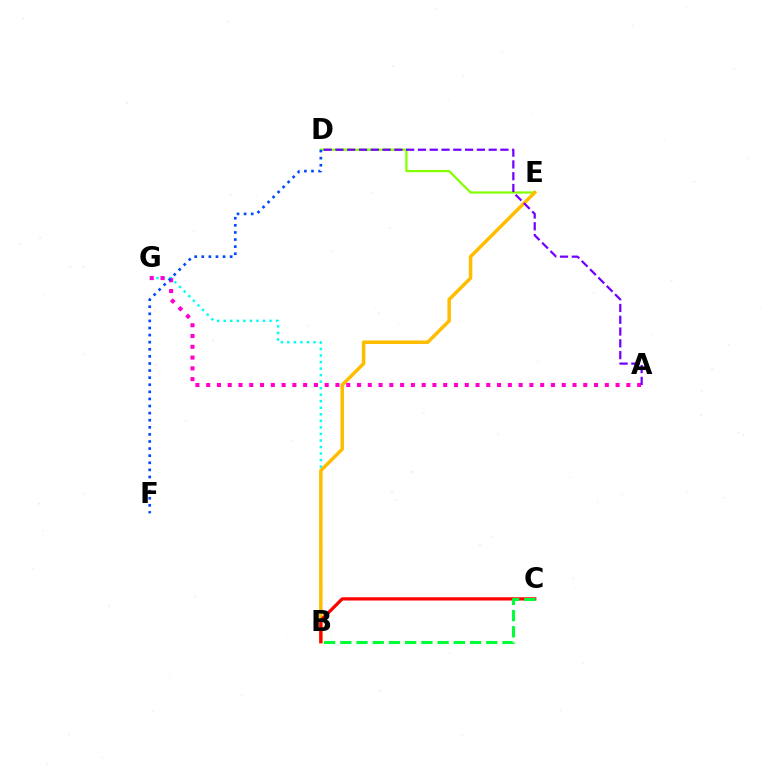{('D', 'E'): [{'color': '#84ff00', 'line_style': 'solid', 'thickness': 1.6}], ('B', 'G'): [{'color': '#00fff6', 'line_style': 'dotted', 'thickness': 1.78}], ('B', 'E'): [{'color': '#ffbd00', 'line_style': 'solid', 'thickness': 2.52}], ('A', 'G'): [{'color': '#ff00cf', 'line_style': 'dotted', 'thickness': 2.93}], ('D', 'F'): [{'color': '#004bff', 'line_style': 'dotted', 'thickness': 1.93}], ('B', 'C'): [{'color': '#ff0000', 'line_style': 'solid', 'thickness': 2.34}, {'color': '#00ff39', 'line_style': 'dashed', 'thickness': 2.2}], ('A', 'D'): [{'color': '#7200ff', 'line_style': 'dashed', 'thickness': 1.6}]}